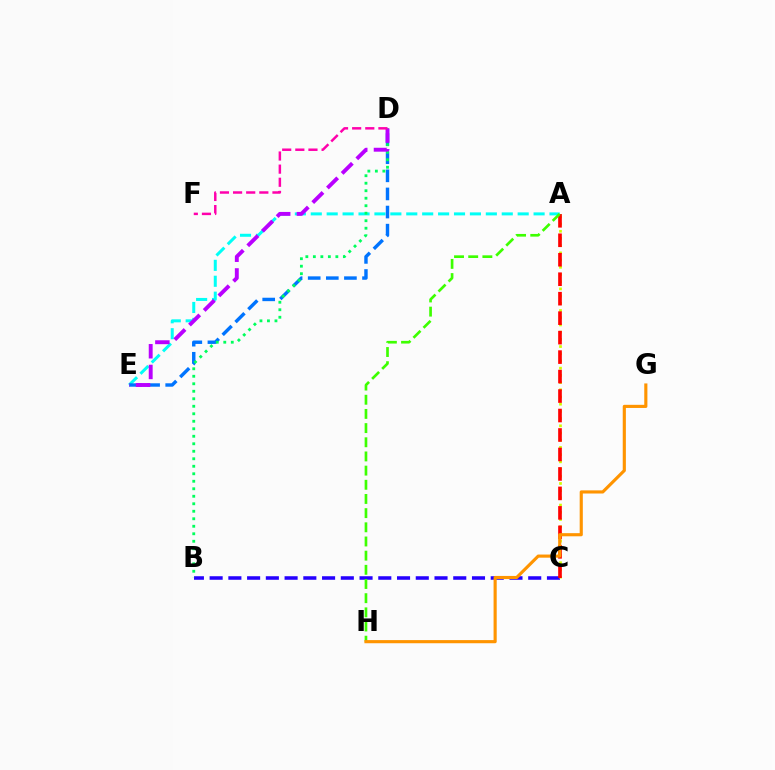{('A', 'E'): [{'color': '#00fff6', 'line_style': 'dashed', 'thickness': 2.16}], ('D', 'E'): [{'color': '#0074ff', 'line_style': 'dashed', 'thickness': 2.46}, {'color': '#b900ff', 'line_style': 'dashed', 'thickness': 2.81}], ('B', 'C'): [{'color': '#2500ff', 'line_style': 'dashed', 'thickness': 2.55}], ('A', 'C'): [{'color': '#d1ff00', 'line_style': 'dotted', 'thickness': 1.96}, {'color': '#ff0000', 'line_style': 'dashed', 'thickness': 2.65}], ('B', 'D'): [{'color': '#00ff5c', 'line_style': 'dotted', 'thickness': 2.04}], ('D', 'F'): [{'color': '#ff00ac', 'line_style': 'dashed', 'thickness': 1.78}], ('A', 'H'): [{'color': '#3dff00', 'line_style': 'dashed', 'thickness': 1.93}], ('G', 'H'): [{'color': '#ff9400', 'line_style': 'solid', 'thickness': 2.26}]}